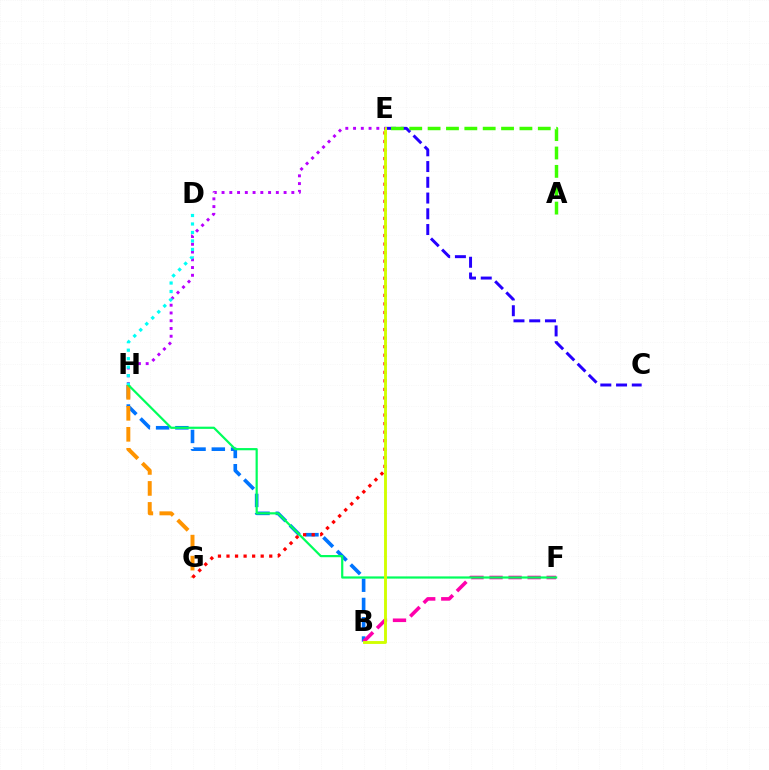{('B', 'H'): [{'color': '#0074ff', 'line_style': 'dashed', 'thickness': 2.62}], ('G', 'H'): [{'color': '#ff9400', 'line_style': 'dashed', 'thickness': 2.85}], ('C', 'E'): [{'color': '#2500ff', 'line_style': 'dashed', 'thickness': 2.14}], ('B', 'F'): [{'color': '#ff00ac', 'line_style': 'dashed', 'thickness': 2.59}], ('E', 'G'): [{'color': '#ff0000', 'line_style': 'dotted', 'thickness': 2.32}], ('F', 'H'): [{'color': '#00ff5c', 'line_style': 'solid', 'thickness': 1.59}], ('B', 'E'): [{'color': '#d1ff00', 'line_style': 'solid', 'thickness': 2.07}], ('E', 'H'): [{'color': '#b900ff', 'line_style': 'dotted', 'thickness': 2.11}], ('D', 'H'): [{'color': '#00fff6', 'line_style': 'dotted', 'thickness': 2.31}], ('A', 'E'): [{'color': '#3dff00', 'line_style': 'dashed', 'thickness': 2.49}]}